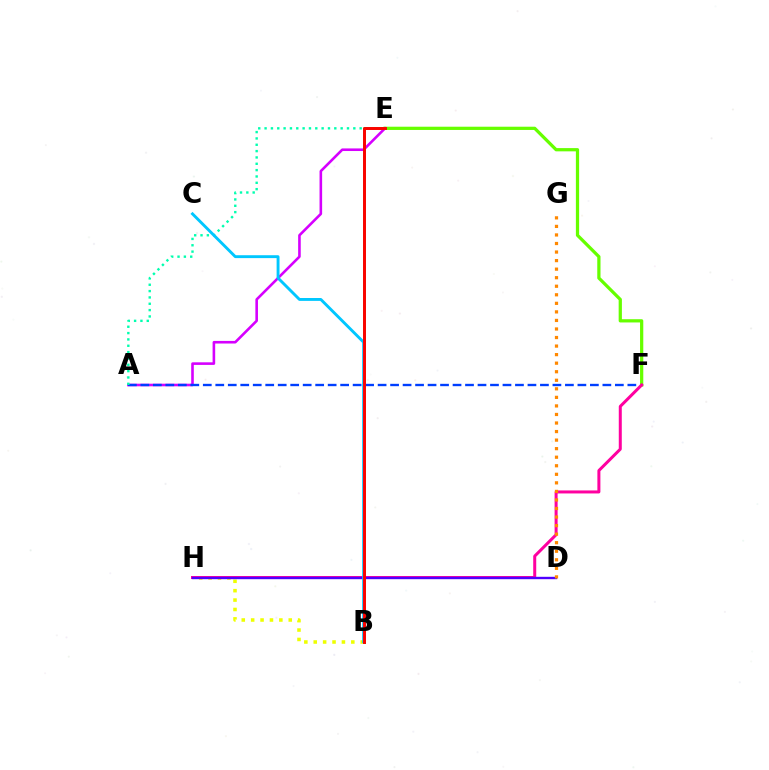{('A', 'E'): [{'color': '#d600ff', 'line_style': 'solid', 'thickness': 1.87}, {'color': '#00ffaf', 'line_style': 'dotted', 'thickness': 1.72}], ('A', 'F'): [{'color': '#003fff', 'line_style': 'dashed', 'thickness': 1.7}], ('E', 'F'): [{'color': '#66ff00', 'line_style': 'solid', 'thickness': 2.33}], ('B', 'H'): [{'color': '#eeff00', 'line_style': 'dotted', 'thickness': 2.55}], ('F', 'H'): [{'color': '#ff00a0', 'line_style': 'solid', 'thickness': 2.17}], ('B', 'E'): [{'color': '#00ff27', 'line_style': 'solid', 'thickness': 2.15}, {'color': '#ff0000', 'line_style': 'solid', 'thickness': 2.1}], ('D', 'H'): [{'color': '#4f00ff', 'line_style': 'solid', 'thickness': 1.72}], ('B', 'C'): [{'color': '#00c7ff', 'line_style': 'solid', 'thickness': 2.08}], ('D', 'G'): [{'color': '#ff8800', 'line_style': 'dotted', 'thickness': 2.32}]}